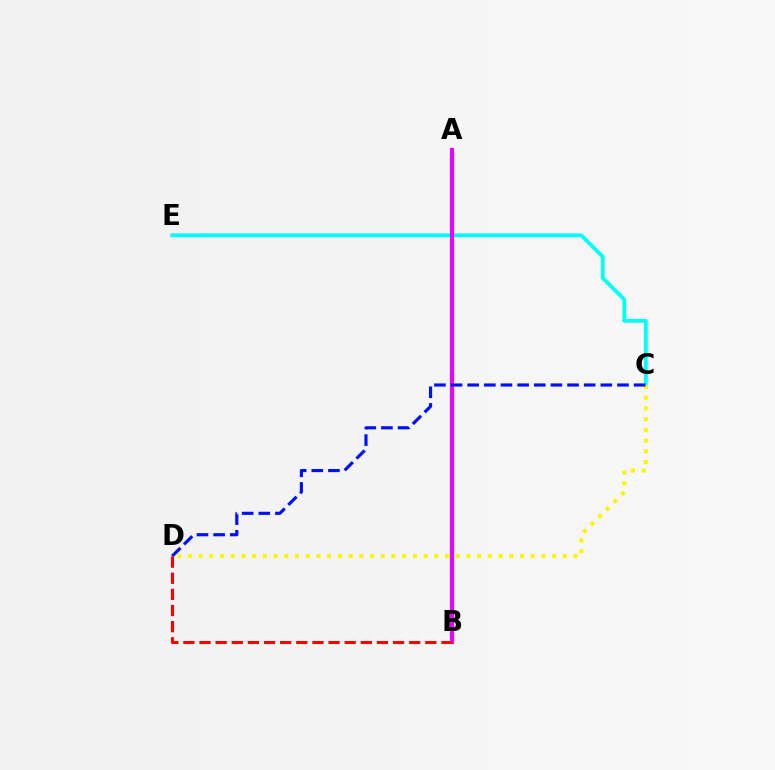{('C', 'E'): [{'color': '#00fff6', 'line_style': 'solid', 'thickness': 2.76}], ('A', 'B'): [{'color': '#08ff00', 'line_style': 'solid', 'thickness': 1.62}, {'color': '#ee00ff', 'line_style': 'solid', 'thickness': 2.96}], ('C', 'D'): [{'color': '#fcf500', 'line_style': 'dotted', 'thickness': 2.91}, {'color': '#0010ff', 'line_style': 'dashed', 'thickness': 2.26}], ('B', 'D'): [{'color': '#ff0000', 'line_style': 'dashed', 'thickness': 2.19}]}